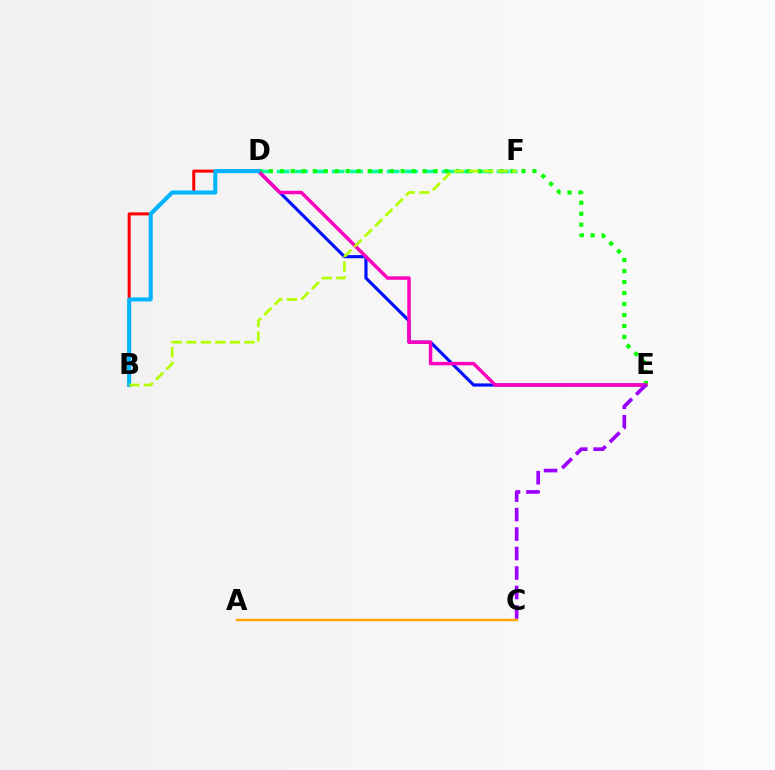{('D', 'F'): [{'color': '#00ff9d', 'line_style': 'dashed', 'thickness': 2.49}], ('D', 'E'): [{'color': '#0010ff', 'line_style': 'solid', 'thickness': 2.28}, {'color': '#08ff00', 'line_style': 'dotted', 'thickness': 2.98}, {'color': '#ff00bd', 'line_style': 'solid', 'thickness': 2.48}], ('B', 'D'): [{'color': '#ff0000', 'line_style': 'solid', 'thickness': 2.17}, {'color': '#00b5ff', 'line_style': 'solid', 'thickness': 2.91}], ('A', 'C'): [{'color': '#ffa500', 'line_style': 'solid', 'thickness': 1.76}], ('C', 'E'): [{'color': '#9b00ff', 'line_style': 'dashed', 'thickness': 2.65}], ('B', 'F'): [{'color': '#b3ff00', 'line_style': 'dashed', 'thickness': 1.98}]}